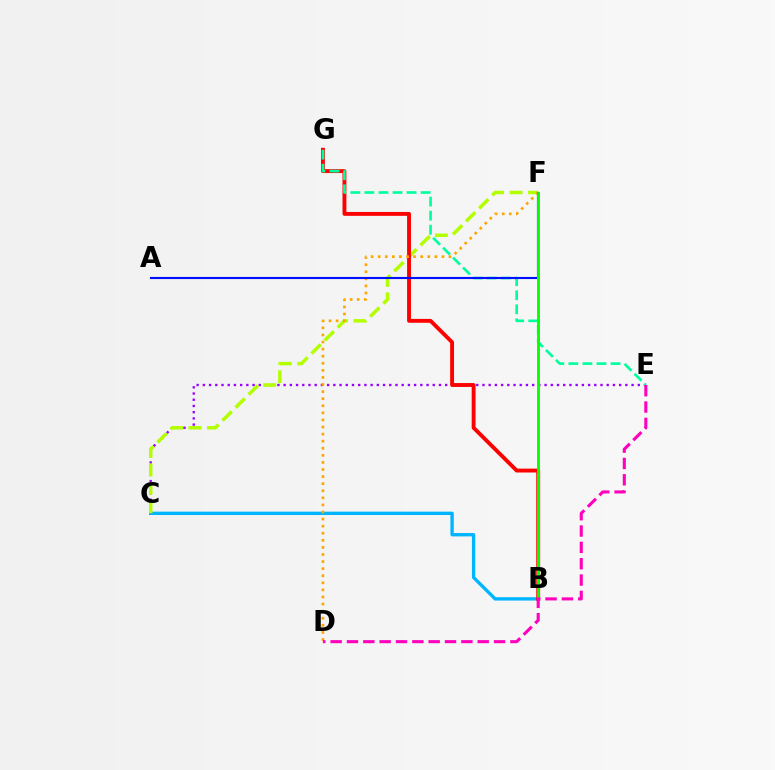{('B', 'C'): [{'color': '#00b5ff', 'line_style': 'solid', 'thickness': 2.41}], ('C', 'E'): [{'color': '#9b00ff', 'line_style': 'dotted', 'thickness': 1.69}], ('C', 'F'): [{'color': '#b3ff00', 'line_style': 'dashed', 'thickness': 2.51}], ('B', 'G'): [{'color': '#ff0000', 'line_style': 'solid', 'thickness': 2.79}], ('E', 'G'): [{'color': '#00ff9d', 'line_style': 'dashed', 'thickness': 1.91}], ('D', 'F'): [{'color': '#ffa500', 'line_style': 'dotted', 'thickness': 1.92}], ('A', 'F'): [{'color': '#0010ff', 'line_style': 'solid', 'thickness': 1.53}], ('B', 'F'): [{'color': '#08ff00', 'line_style': 'solid', 'thickness': 2.07}], ('D', 'E'): [{'color': '#ff00bd', 'line_style': 'dashed', 'thickness': 2.22}]}